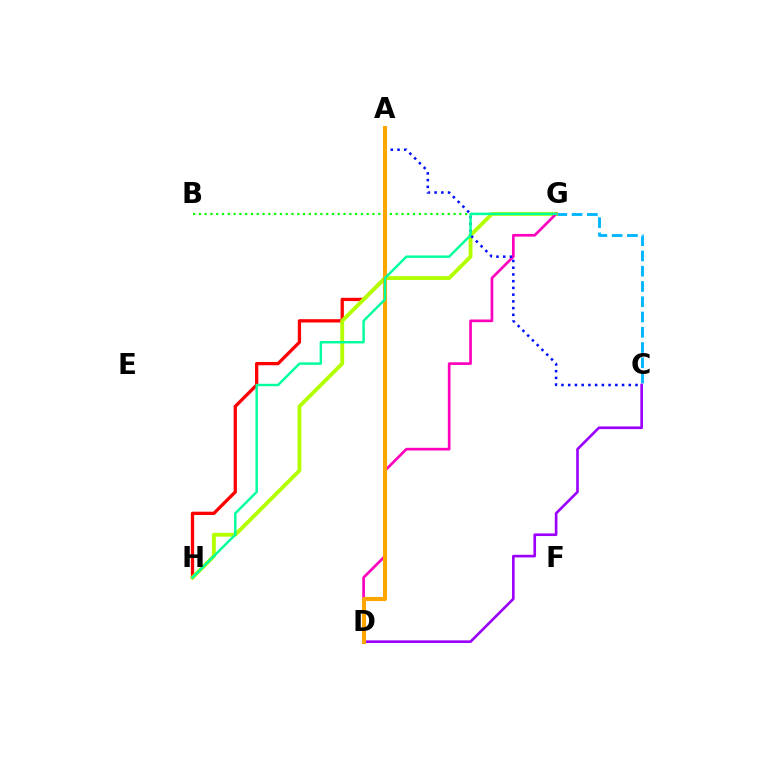{('C', 'G'): [{'color': '#00b5ff', 'line_style': 'dashed', 'thickness': 2.07}], ('A', 'H'): [{'color': '#ff0000', 'line_style': 'solid', 'thickness': 2.37}], ('B', 'G'): [{'color': '#08ff00', 'line_style': 'dotted', 'thickness': 1.57}], ('C', 'D'): [{'color': '#9b00ff', 'line_style': 'solid', 'thickness': 1.9}], ('G', 'H'): [{'color': '#b3ff00', 'line_style': 'solid', 'thickness': 2.78}, {'color': '#00ff9d', 'line_style': 'solid', 'thickness': 1.76}], ('D', 'G'): [{'color': '#ff00bd', 'line_style': 'solid', 'thickness': 1.93}], ('A', 'C'): [{'color': '#0010ff', 'line_style': 'dotted', 'thickness': 1.83}], ('A', 'D'): [{'color': '#ffa500', 'line_style': 'solid', 'thickness': 2.93}]}